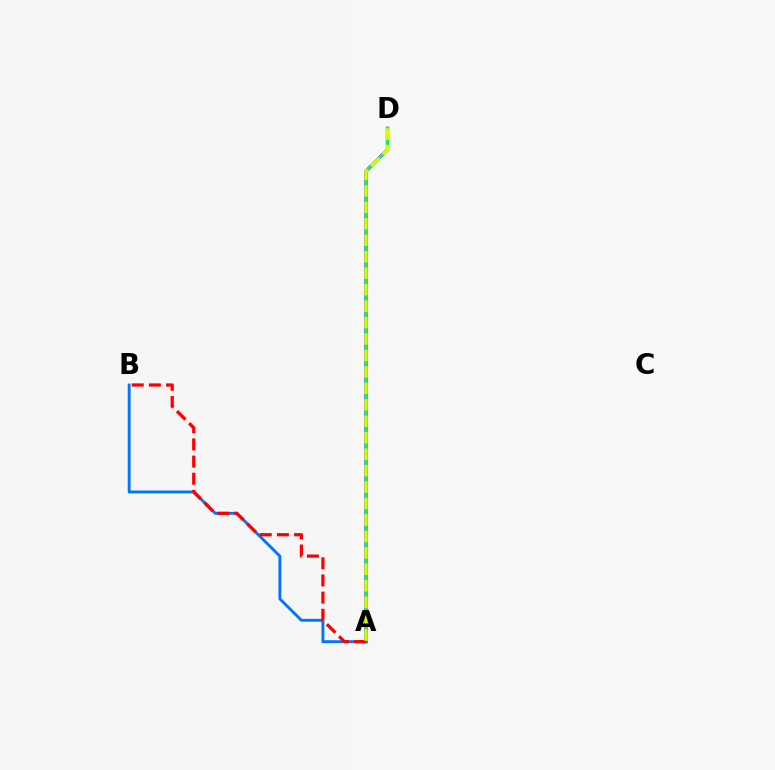{('A', 'D'): [{'color': '#b900ff', 'line_style': 'solid', 'thickness': 2.38}, {'color': '#00ff5c', 'line_style': 'solid', 'thickness': 2.01}, {'color': '#d1ff00', 'line_style': 'dashed', 'thickness': 2.23}], ('A', 'B'): [{'color': '#0074ff', 'line_style': 'solid', 'thickness': 2.07}, {'color': '#ff0000', 'line_style': 'dashed', 'thickness': 2.33}]}